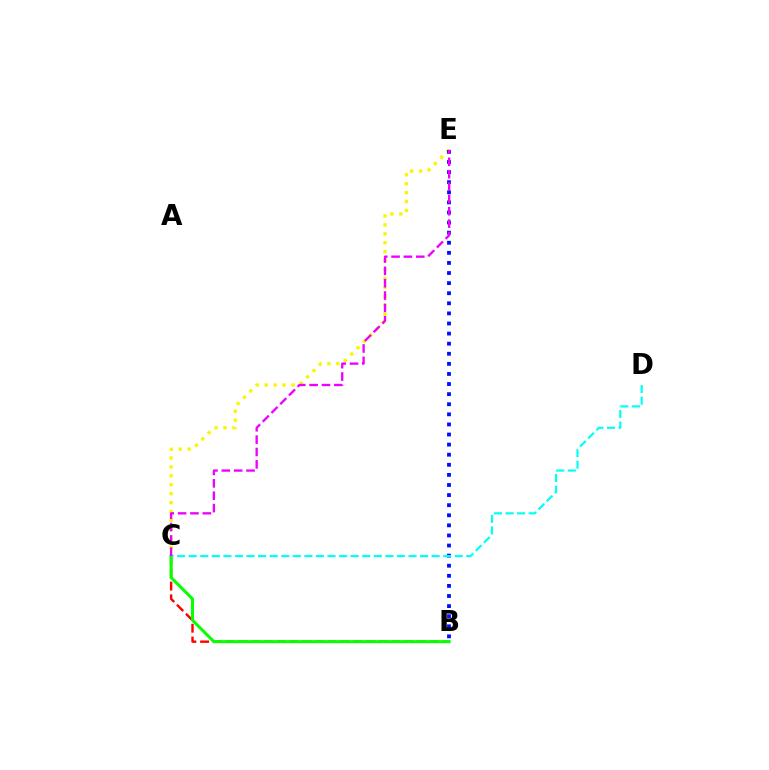{('B', 'C'): [{'color': '#ff0000', 'line_style': 'dashed', 'thickness': 1.73}, {'color': '#08ff00', 'line_style': 'solid', 'thickness': 2.19}], ('C', 'E'): [{'color': '#fcf500', 'line_style': 'dotted', 'thickness': 2.43}, {'color': '#ee00ff', 'line_style': 'dashed', 'thickness': 1.68}], ('B', 'E'): [{'color': '#0010ff', 'line_style': 'dotted', 'thickness': 2.74}], ('C', 'D'): [{'color': '#00fff6', 'line_style': 'dashed', 'thickness': 1.57}]}